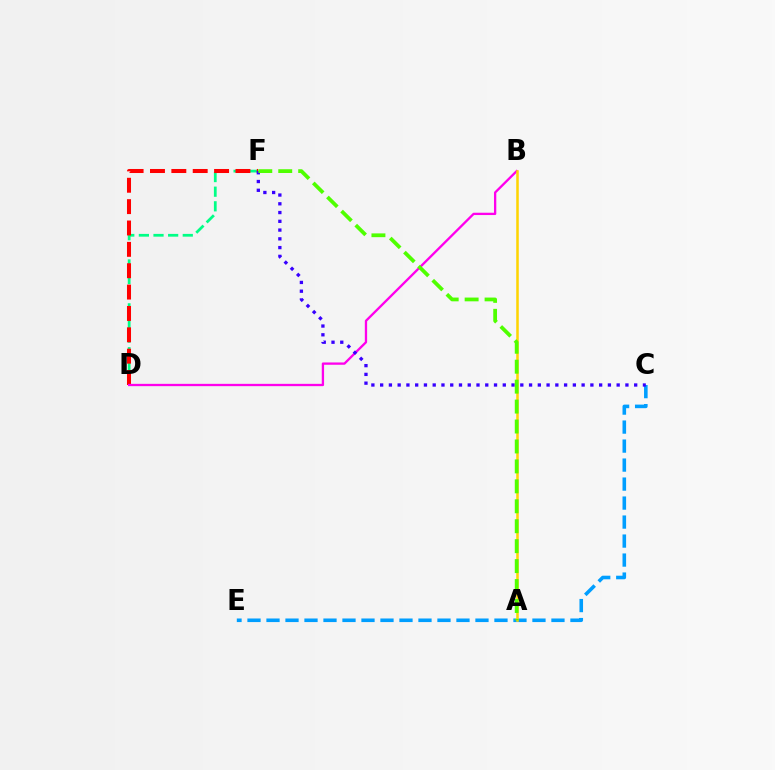{('D', 'F'): [{'color': '#00ff86', 'line_style': 'dashed', 'thickness': 1.99}, {'color': '#ff0000', 'line_style': 'dashed', 'thickness': 2.9}], ('C', 'E'): [{'color': '#009eff', 'line_style': 'dashed', 'thickness': 2.58}], ('B', 'D'): [{'color': '#ff00ed', 'line_style': 'solid', 'thickness': 1.66}], ('A', 'B'): [{'color': '#ffd500', 'line_style': 'solid', 'thickness': 1.82}], ('C', 'F'): [{'color': '#3700ff', 'line_style': 'dotted', 'thickness': 2.38}], ('A', 'F'): [{'color': '#4fff00', 'line_style': 'dashed', 'thickness': 2.71}]}